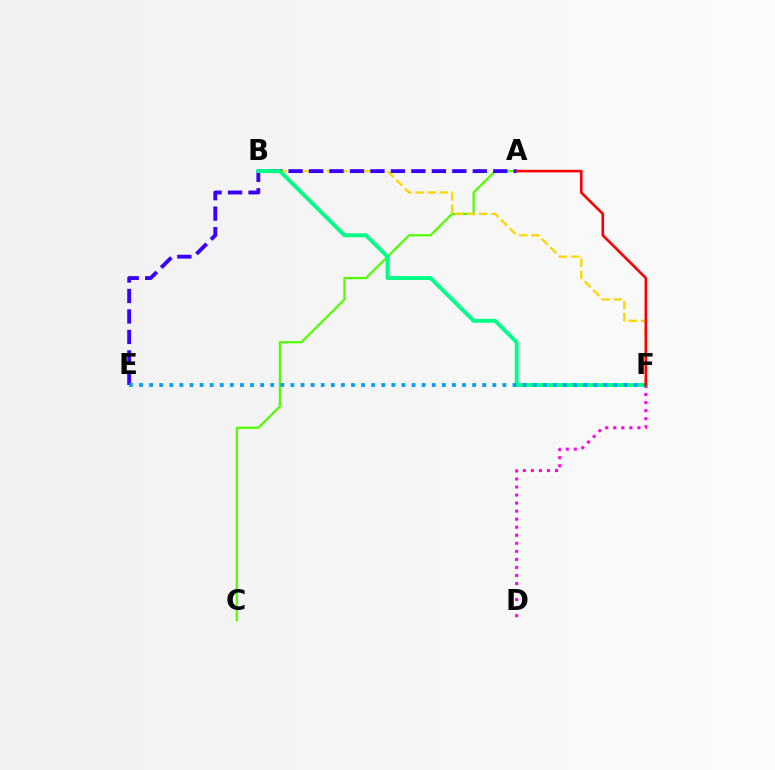{('D', 'F'): [{'color': '#ff00ed', 'line_style': 'dotted', 'thickness': 2.18}], ('A', 'C'): [{'color': '#4fff00', 'line_style': 'solid', 'thickness': 1.6}], ('B', 'F'): [{'color': '#ffd500', 'line_style': 'dashed', 'thickness': 1.65}, {'color': '#00ff86', 'line_style': 'solid', 'thickness': 2.8}], ('A', 'E'): [{'color': '#3700ff', 'line_style': 'dashed', 'thickness': 2.78}], ('E', 'F'): [{'color': '#009eff', 'line_style': 'dotted', 'thickness': 2.74}], ('A', 'F'): [{'color': '#ff0000', 'line_style': 'solid', 'thickness': 1.88}]}